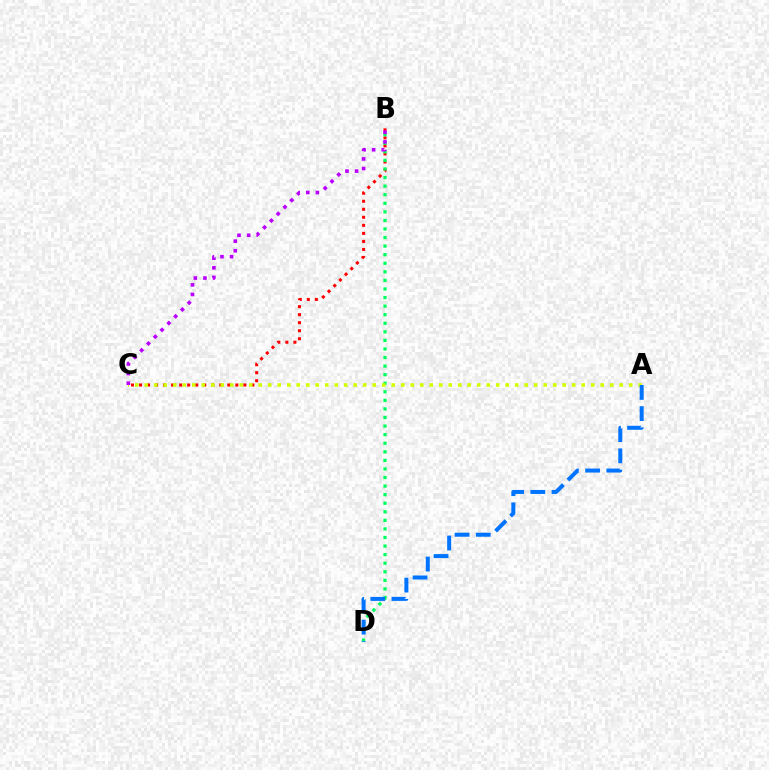{('B', 'C'): [{'color': '#ff0000', 'line_style': 'dotted', 'thickness': 2.18}, {'color': '#b900ff', 'line_style': 'dotted', 'thickness': 2.61}], ('B', 'D'): [{'color': '#00ff5c', 'line_style': 'dotted', 'thickness': 2.33}], ('A', 'C'): [{'color': '#d1ff00', 'line_style': 'dotted', 'thickness': 2.58}], ('A', 'D'): [{'color': '#0074ff', 'line_style': 'dashed', 'thickness': 2.88}]}